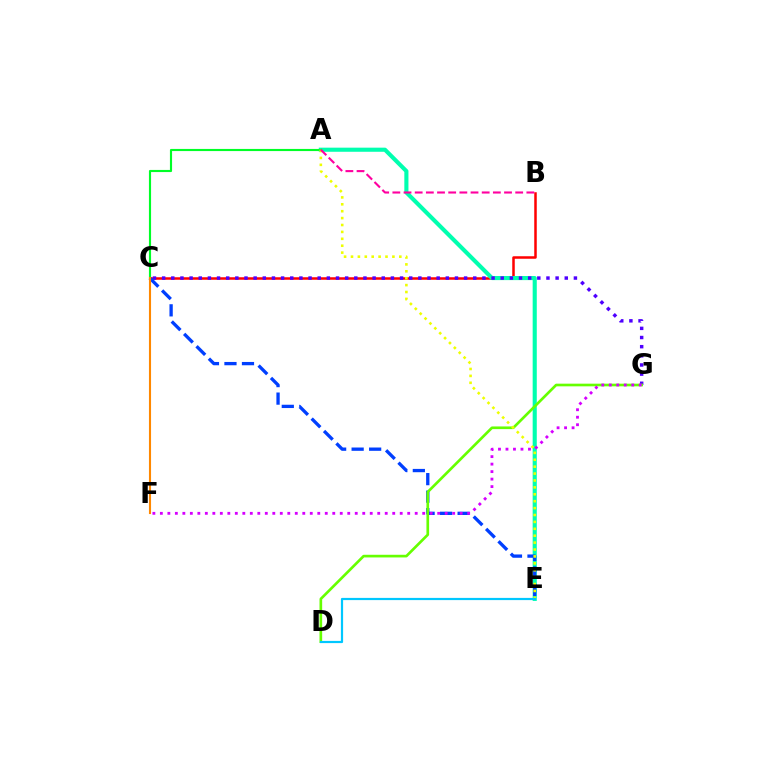{('B', 'C'): [{'color': '#ff0000', 'line_style': 'solid', 'thickness': 1.81}], ('A', 'E'): [{'color': '#00ffaf', 'line_style': 'solid', 'thickness': 2.96}, {'color': '#eeff00', 'line_style': 'dotted', 'thickness': 1.88}], ('C', 'G'): [{'color': '#4f00ff', 'line_style': 'dotted', 'thickness': 2.49}], ('A', 'C'): [{'color': '#00ff27', 'line_style': 'solid', 'thickness': 1.54}], ('C', 'E'): [{'color': '#003fff', 'line_style': 'dashed', 'thickness': 2.38}], ('D', 'G'): [{'color': '#66ff00', 'line_style': 'solid', 'thickness': 1.92}], ('C', 'F'): [{'color': '#ff8800', 'line_style': 'solid', 'thickness': 1.51}], ('F', 'G'): [{'color': '#d600ff', 'line_style': 'dotted', 'thickness': 2.04}], ('A', 'B'): [{'color': '#ff00a0', 'line_style': 'dashed', 'thickness': 1.52}], ('D', 'E'): [{'color': '#00c7ff', 'line_style': 'solid', 'thickness': 1.59}]}